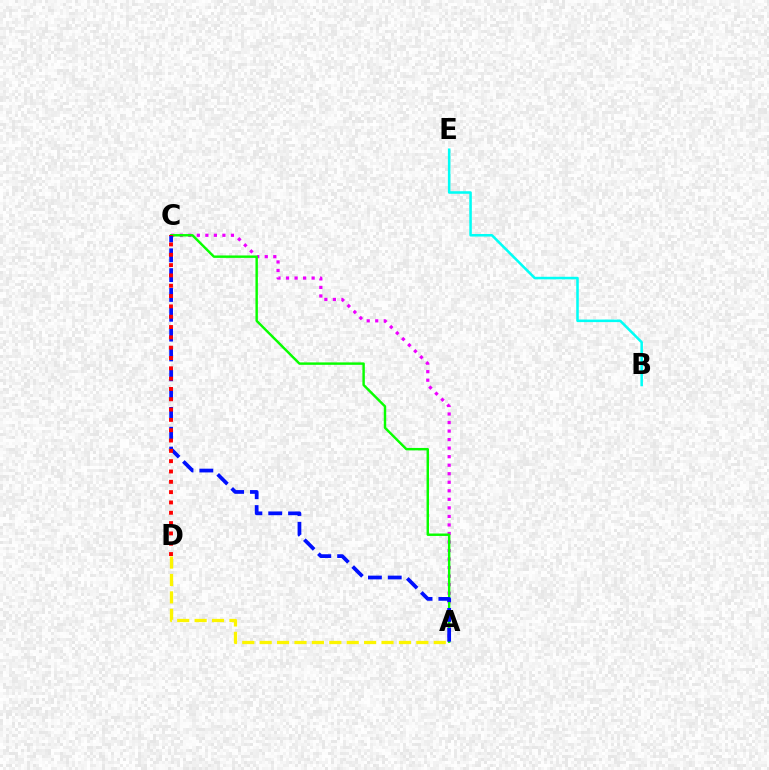{('B', 'E'): [{'color': '#00fff6', 'line_style': 'solid', 'thickness': 1.83}], ('A', 'C'): [{'color': '#ee00ff', 'line_style': 'dotted', 'thickness': 2.32}, {'color': '#08ff00', 'line_style': 'solid', 'thickness': 1.75}, {'color': '#0010ff', 'line_style': 'dashed', 'thickness': 2.69}], ('A', 'D'): [{'color': '#fcf500', 'line_style': 'dashed', 'thickness': 2.37}], ('C', 'D'): [{'color': '#ff0000', 'line_style': 'dotted', 'thickness': 2.8}]}